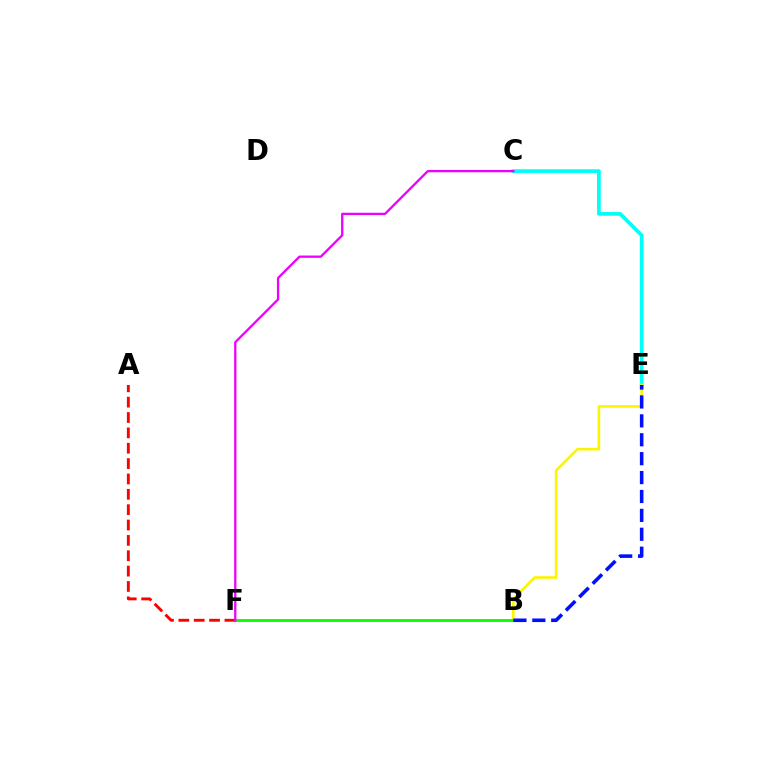{('C', 'E'): [{'color': '#00fff6', 'line_style': 'solid', 'thickness': 2.68}], ('B', 'E'): [{'color': '#fcf500', 'line_style': 'solid', 'thickness': 1.88}, {'color': '#0010ff', 'line_style': 'dashed', 'thickness': 2.57}], ('B', 'F'): [{'color': '#08ff00', 'line_style': 'solid', 'thickness': 2.06}], ('A', 'F'): [{'color': '#ff0000', 'line_style': 'dashed', 'thickness': 2.09}], ('C', 'F'): [{'color': '#ee00ff', 'line_style': 'solid', 'thickness': 1.65}]}